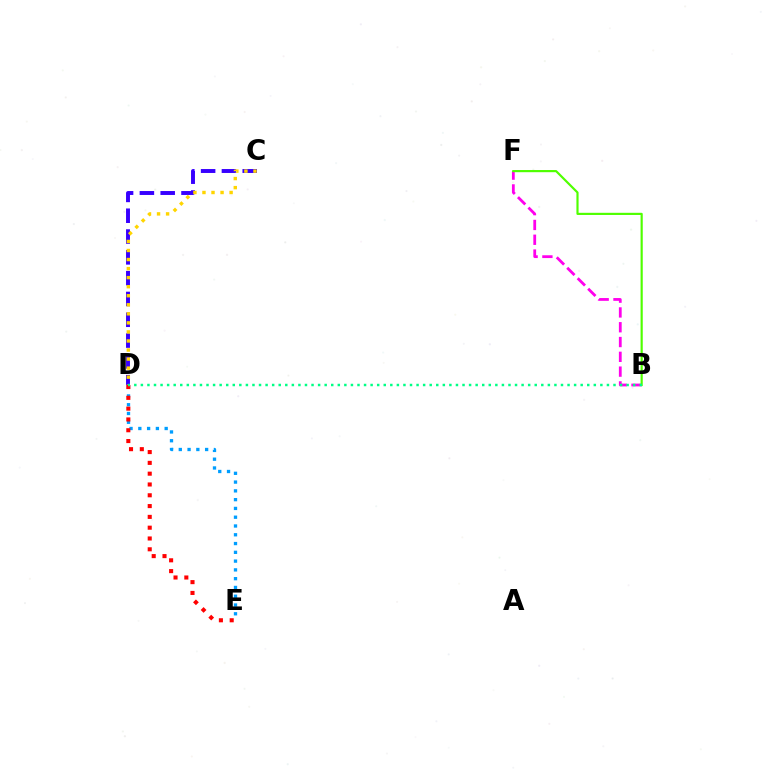{('C', 'D'): [{'color': '#3700ff', 'line_style': 'dashed', 'thickness': 2.83}, {'color': '#ffd500', 'line_style': 'dotted', 'thickness': 2.46}], ('D', 'E'): [{'color': '#009eff', 'line_style': 'dotted', 'thickness': 2.39}, {'color': '#ff0000', 'line_style': 'dotted', 'thickness': 2.94}], ('B', 'F'): [{'color': '#ff00ed', 'line_style': 'dashed', 'thickness': 2.01}, {'color': '#4fff00', 'line_style': 'solid', 'thickness': 1.56}], ('B', 'D'): [{'color': '#00ff86', 'line_style': 'dotted', 'thickness': 1.78}]}